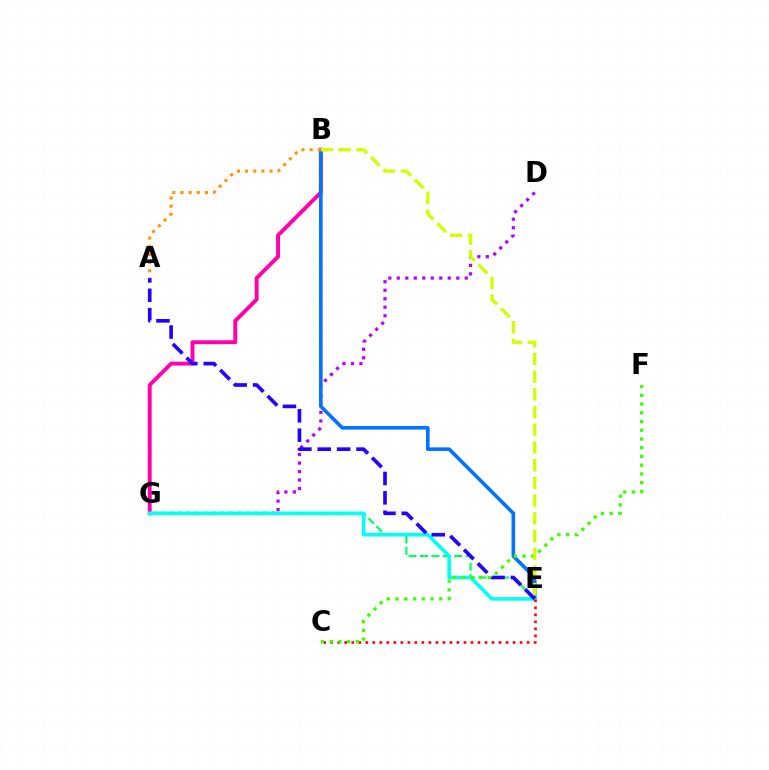{('B', 'G'): [{'color': '#ff00ac', 'line_style': 'solid', 'thickness': 2.8}], ('E', 'G'): [{'color': '#00ff5c', 'line_style': 'dashed', 'thickness': 1.55}, {'color': '#00fff6', 'line_style': 'solid', 'thickness': 2.61}], ('D', 'G'): [{'color': '#b900ff', 'line_style': 'dotted', 'thickness': 2.31}], ('B', 'E'): [{'color': '#0074ff', 'line_style': 'solid', 'thickness': 2.6}, {'color': '#d1ff00', 'line_style': 'dashed', 'thickness': 2.41}], ('A', 'E'): [{'color': '#2500ff', 'line_style': 'dashed', 'thickness': 2.63}], ('C', 'E'): [{'color': '#ff0000', 'line_style': 'dotted', 'thickness': 1.91}], ('C', 'F'): [{'color': '#3dff00', 'line_style': 'dotted', 'thickness': 2.37}], ('A', 'B'): [{'color': '#ff9400', 'line_style': 'dotted', 'thickness': 2.22}]}